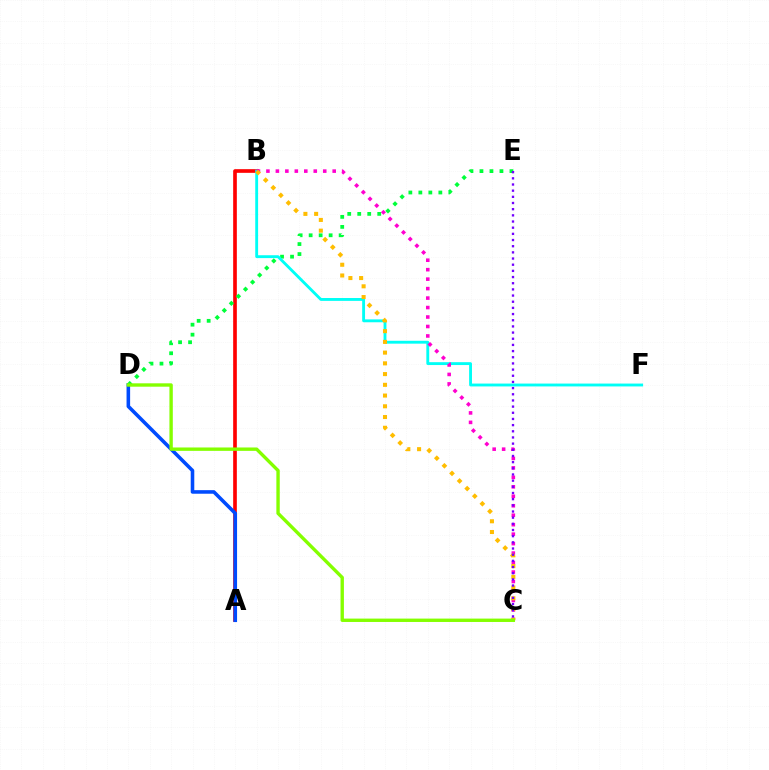{('A', 'B'): [{'color': '#ff0000', 'line_style': 'solid', 'thickness': 2.64}], ('A', 'D'): [{'color': '#004bff', 'line_style': 'solid', 'thickness': 2.57}], ('D', 'E'): [{'color': '#00ff39', 'line_style': 'dotted', 'thickness': 2.72}], ('B', 'F'): [{'color': '#00fff6', 'line_style': 'solid', 'thickness': 2.06}], ('B', 'C'): [{'color': '#ff00cf', 'line_style': 'dotted', 'thickness': 2.57}, {'color': '#ffbd00', 'line_style': 'dotted', 'thickness': 2.92}], ('C', 'D'): [{'color': '#84ff00', 'line_style': 'solid', 'thickness': 2.43}], ('C', 'E'): [{'color': '#7200ff', 'line_style': 'dotted', 'thickness': 1.68}]}